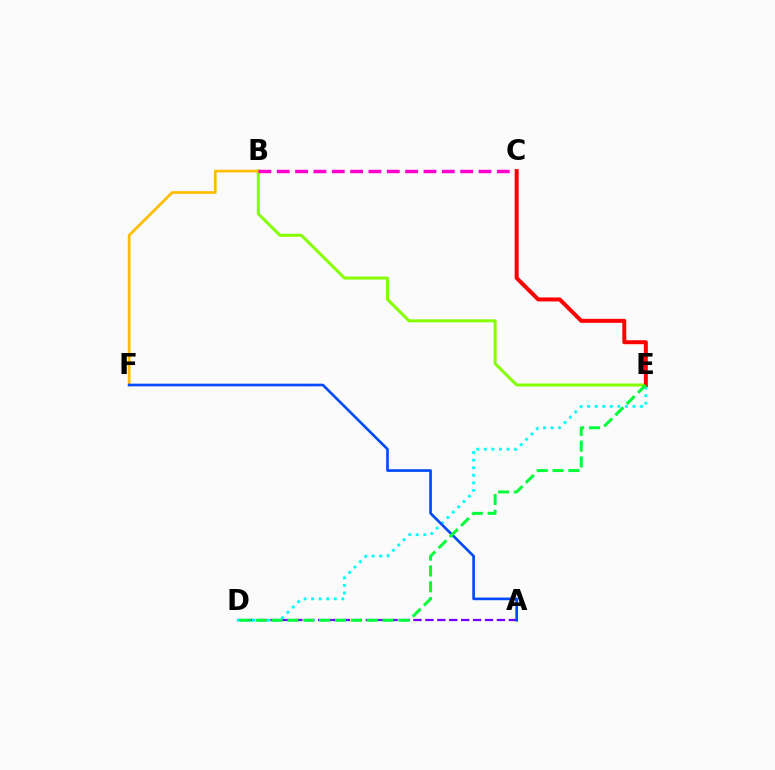{('A', 'D'): [{'color': '#7200ff', 'line_style': 'dashed', 'thickness': 1.62}], ('D', 'E'): [{'color': '#00fff6', 'line_style': 'dotted', 'thickness': 2.05}, {'color': '#00ff39', 'line_style': 'dashed', 'thickness': 2.15}], ('B', 'E'): [{'color': '#84ff00', 'line_style': 'solid', 'thickness': 2.17}], ('B', 'F'): [{'color': '#ffbd00', 'line_style': 'solid', 'thickness': 1.96}], ('B', 'C'): [{'color': '#ff00cf', 'line_style': 'dashed', 'thickness': 2.49}], ('C', 'E'): [{'color': '#ff0000', 'line_style': 'solid', 'thickness': 2.86}], ('A', 'F'): [{'color': '#004bff', 'line_style': 'solid', 'thickness': 1.91}]}